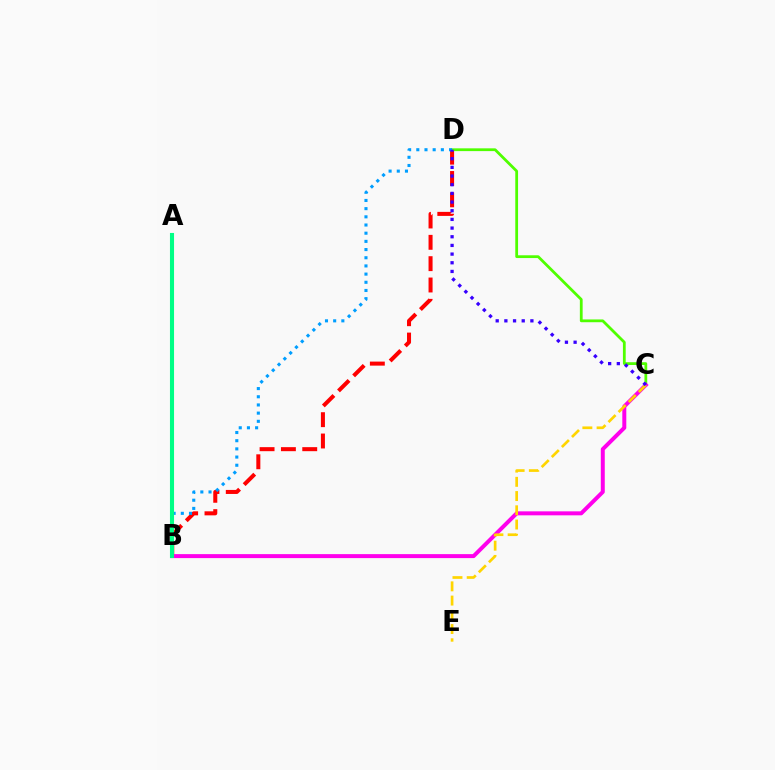{('B', 'D'): [{'color': '#ff0000', 'line_style': 'dashed', 'thickness': 2.9}, {'color': '#009eff', 'line_style': 'dotted', 'thickness': 2.22}], ('C', 'D'): [{'color': '#4fff00', 'line_style': 'solid', 'thickness': 2.0}, {'color': '#3700ff', 'line_style': 'dotted', 'thickness': 2.36}], ('B', 'C'): [{'color': '#ff00ed', 'line_style': 'solid', 'thickness': 2.87}], ('C', 'E'): [{'color': '#ffd500', 'line_style': 'dashed', 'thickness': 1.93}], ('A', 'B'): [{'color': '#00ff86', 'line_style': 'solid', 'thickness': 2.94}]}